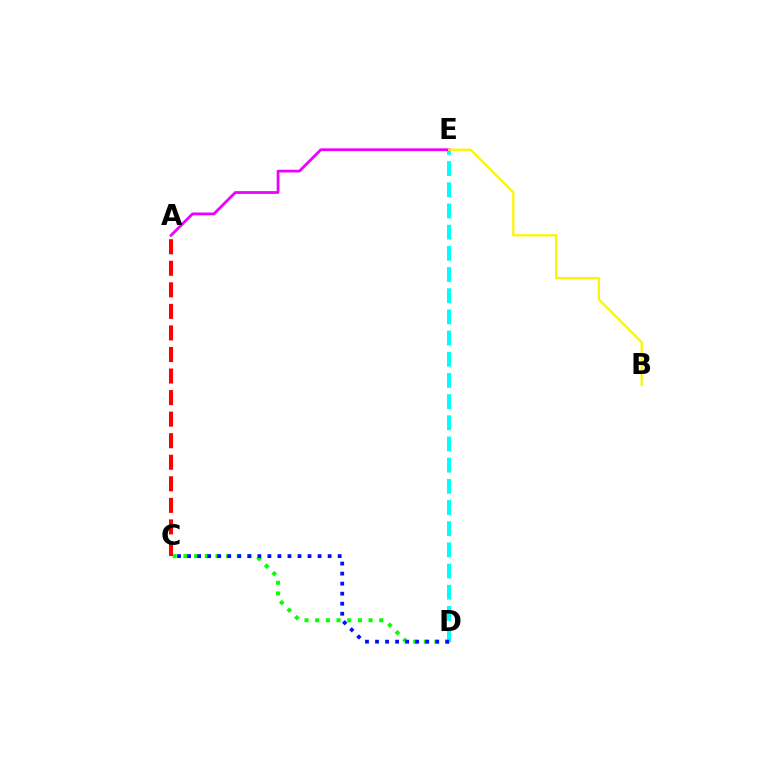{('C', 'D'): [{'color': '#08ff00', 'line_style': 'dotted', 'thickness': 2.9}, {'color': '#0010ff', 'line_style': 'dotted', 'thickness': 2.73}], ('A', 'C'): [{'color': '#ff0000', 'line_style': 'dashed', 'thickness': 2.93}], ('D', 'E'): [{'color': '#00fff6', 'line_style': 'dashed', 'thickness': 2.88}], ('A', 'E'): [{'color': '#ee00ff', 'line_style': 'solid', 'thickness': 1.99}], ('B', 'E'): [{'color': '#fcf500', 'line_style': 'solid', 'thickness': 1.63}]}